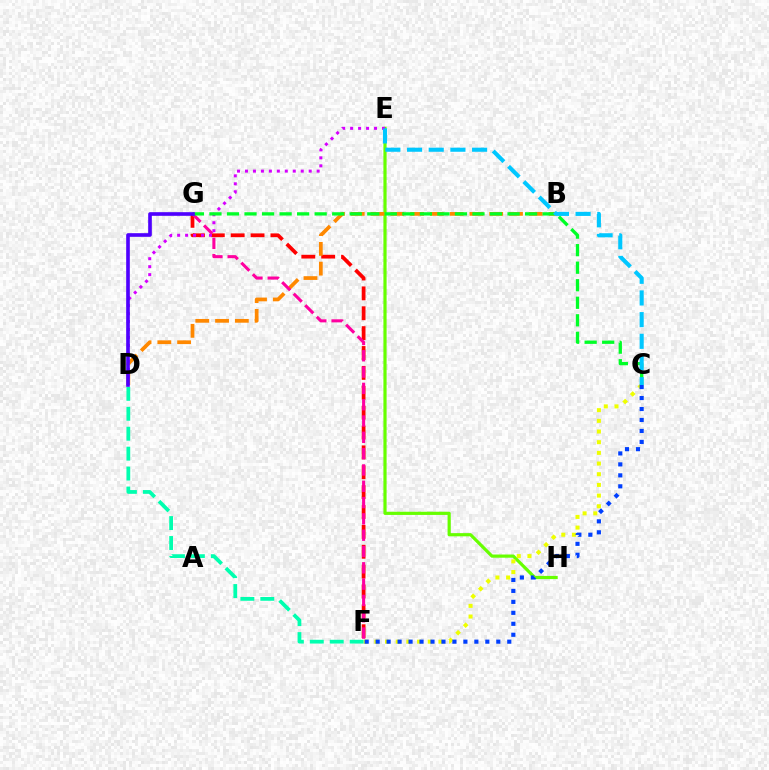{('E', 'H'): [{'color': '#66ff00', 'line_style': 'solid', 'thickness': 2.3}], ('F', 'G'): [{'color': '#ff0000', 'line_style': 'dashed', 'thickness': 2.7}, {'color': '#ff00a0', 'line_style': 'dashed', 'thickness': 2.22}], ('B', 'D'): [{'color': '#ff8800', 'line_style': 'dashed', 'thickness': 2.69}], ('D', 'E'): [{'color': '#d600ff', 'line_style': 'dotted', 'thickness': 2.16}], ('C', 'F'): [{'color': '#eeff00', 'line_style': 'dotted', 'thickness': 2.9}, {'color': '#003fff', 'line_style': 'dotted', 'thickness': 2.98}], ('D', 'F'): [{'color': '#00ffaf', 'line_style': 'dashed', 'thickness': 2.71}], ('C', 'G'): [{'color': '#00ff27', 'line_style': 'dashed', 'thickness': 2.38}], ('D', 'G'): [{'color': '#4f00ff', 'line_style': 'solid', 'thickness': 2.62}], ('C', 'E'): [{'color': '#00c7ff', 'line_style': 'dashed', 'thickness': 2.95}]}